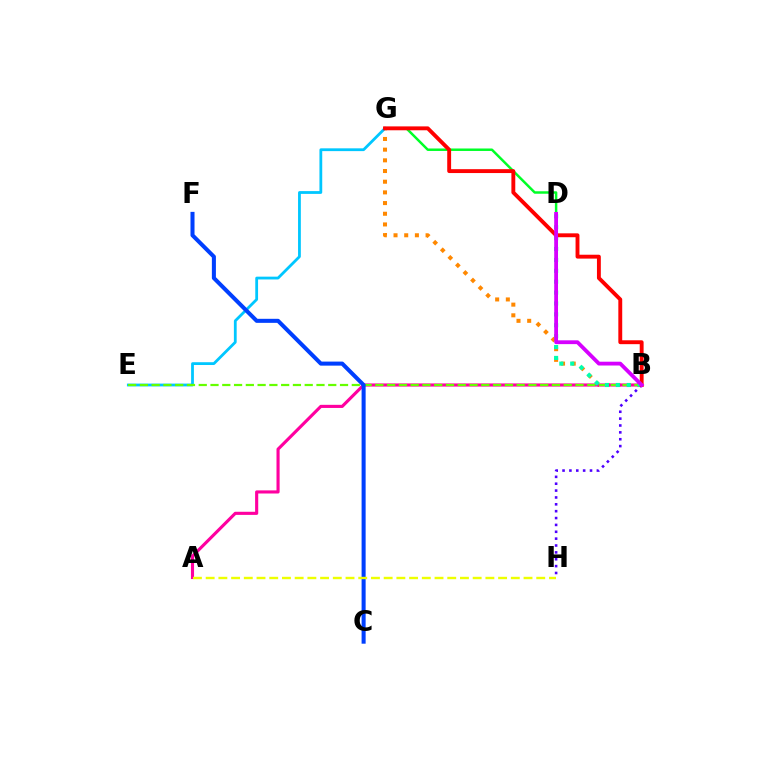{('D', 'G'): [{'color': '#00ff27', 'line_style': 'solid', 'thickness': 1.78}], ('B', 'H'): [{'color': '#4f00ff', 'line_style': 'dotted', 'thickness': 1.87}], ('B', 'G'): [{'color': '#ff8800', 'line_style': 'dotted', 'thickness': 2.9}, {'color': '#ff0000', 'line_style': 'solid', 'thickness': 2.79}], ('A', 'B'): [{'color': '#ff00a0', 'line_style': 'solid', 'thickness': 2.25}], ('E', 'G'): [{'color': '#00c7ff', 'line_style': 'solid', 'thickness': 2.01}], ('B', 'E'): [{'color': '#66ff00', 'line_style': 'dashed', 'thickness': 1.6}], ('B', 'D'): [{'color': '#00ffaf', 'line_style': 'dotted', 'thickness': 2.96}, {'color': '#d600ff', 'line_style': 'solid', 'thickness': 2.74}], ('C', 'F'): [{'color': '#003fff', 'line_style': 'solid', 'thickness': 2.91}], ('A', 'H'): [{'color': '#eeff00', 'line_style': 'dashed', 'thickness': 1.73}]}